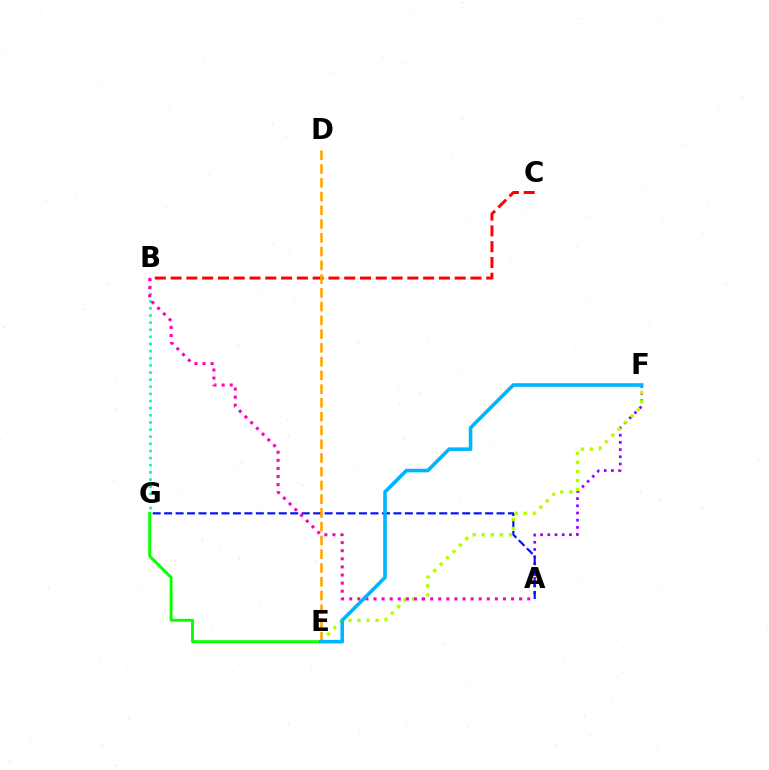{('B', 'G'): [{'color': '#00ff9d', 'line_style': 'dotted', 'thickness': 1.94}], ('A', 'F'): [{'color': '#9b00ff', 'line_style': 'dotted', 'thickness': 1.96}], ('A', 'G'): [{'color': '#0010ff', 'line_style': 'dashed', 'thickness': 1.56}], ('E', 'F'): [{'color': '#b3ff00', 'line_style': 'dotted', 'thickness': 2.46}, {'color': '#00b5ff', 'line_style': 'solid', 'thickness': 2.6}], ('E', 'G'): [{'color': '#08ff00', 'line_style': 'solid', 'thickness': 2.1}], ('A', 'B'): [{'color': '#ff00bd', 'line_style': 'dotted', 'thickness': 2.2}], ('B', 'C'): [{'color': '#ff0000', 'line_style': 'dashed', 'thickness': 2.14}], ('D', 'E'): [{'color': '#ffa500', 'line_style': 'dashed', 'thickness': 1.87}]}